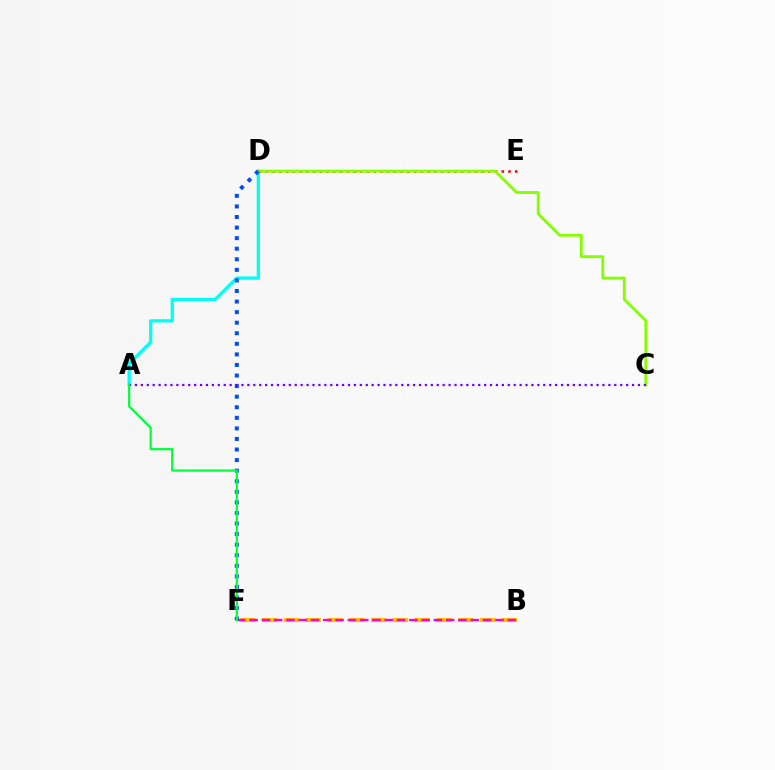{('D', 'E'): [{'color': '#ff0000', 'line_style': 'dotted', 'thickness': 1.83}], ('A', 'D'): [{'color': '#00fff6', 'line_style': 'solid', 'thickness': 2.35}], ('B', 'F'): [{'color': '#ffbd00', 'line_style': 'dashed', 'thickness': 2.96}, {'color': '#ff00cf', 'line_style': 'dashed', 'thickness': 1.67}], ('C', 'D'): [{'color': '#84ff00', 'line_style': 'solid', 'thickness': 2.05}], ('D', 'F'): [{'color': '#004bff', 'line_style': 'dotted', 'thickness': 2.87}], ('A', 'C'): [{'color': '#7200ff', 'line_style': 'dotted', 'thickness': 1.61}], ('A', 'F'): [{'color': '#00ff39', 'line_style': 'solid', 'thickness': 1.59}]}